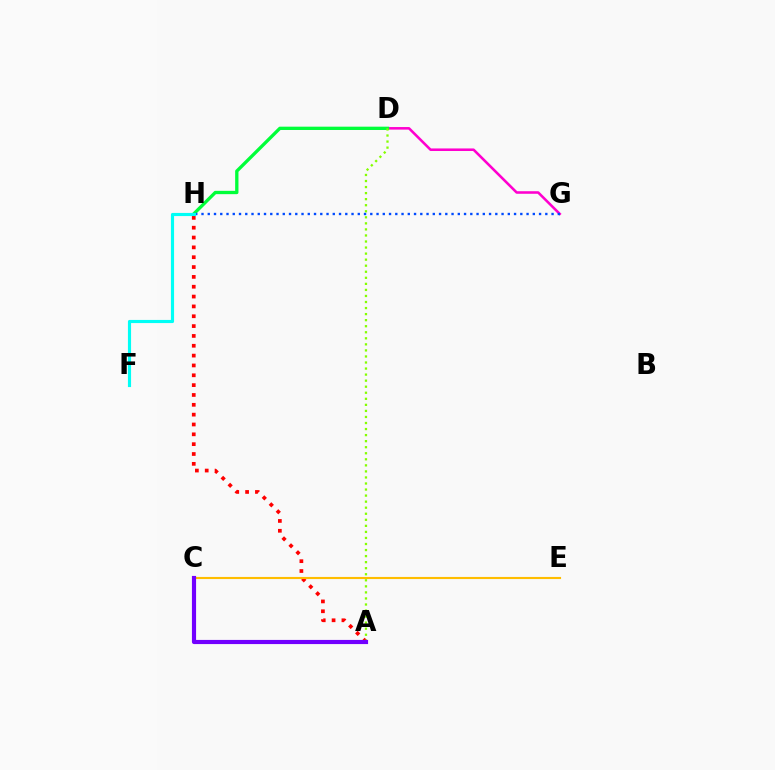{('D', 'G'): [{'color': '#ff00cf', 'line_style': 'solid', 'thickness': 1.84}], ('D', 'H'): [{'color': '#00ff39', 'line_style': 'solid', 'thickness': 2.38}], ('A', 'H'): [{'color': '#ff0000', 'line_style': 'dotted', 'thickness': 2.67}], ('A', 'D'): [{'color': '#84ff00', 'line_style': 'dotted', 'thickness': 1.64}], ('C', 'E'): [{'color': '#ffbd00', 'line_style': 'solid', 'thickness': 1.54}], ('A', 'C'): [{'color': '#7200ff', 'line_style': 'solid', 'thickness': 2.99}], ('G', 'H'): [{'color': '#004bff', 'line_style': 'dotted', 'thickness': 1.7}], ('F', 'H'): [{'color': '#00fff6', 'line_style': 'solid', 'thickness': 2.26}]}